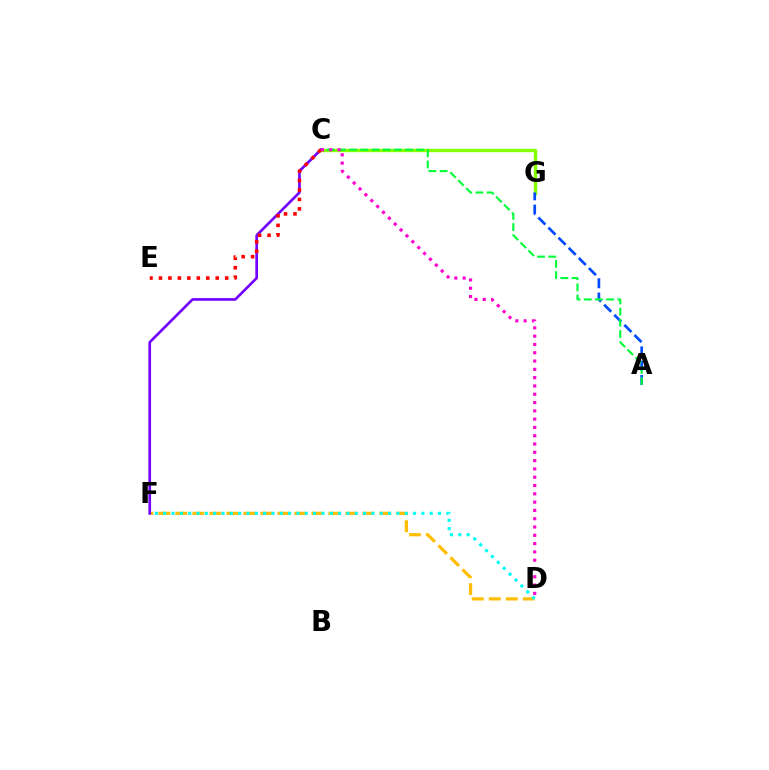{('D', 'F'): [{'color': '#ffbd00', 'line_style': 'dashed', 'thickness': 2.31}, {'color': '#00fff6', 'line_style': 'dotted', 'thickness': 2.26}], ('C', 'G'): [{'color': '#84ff00', 'line_style': 'solid', 'thickness': 2.42}], ('A', 'G'): [{'color': '#004bff', 'line_style': 'dashed', 'thickness': 1.94}], ('C', 'F'): [{'color': '#7200ff', 'line_style': 'solid', 'thickness': 1.92}], ('A', 'C'): [{'color': '#00ff39', 'line_style': 'dashed', 'thickness': 1.52}], ('C', 'E'): [{'color': '#ff0000', 'line_style': 'dotted', 'thickness': 2.57}], ('C', 'D'): [{'color': '#ff00cf', 'line_style': 'dotted', 'thickness': 2.25}]}